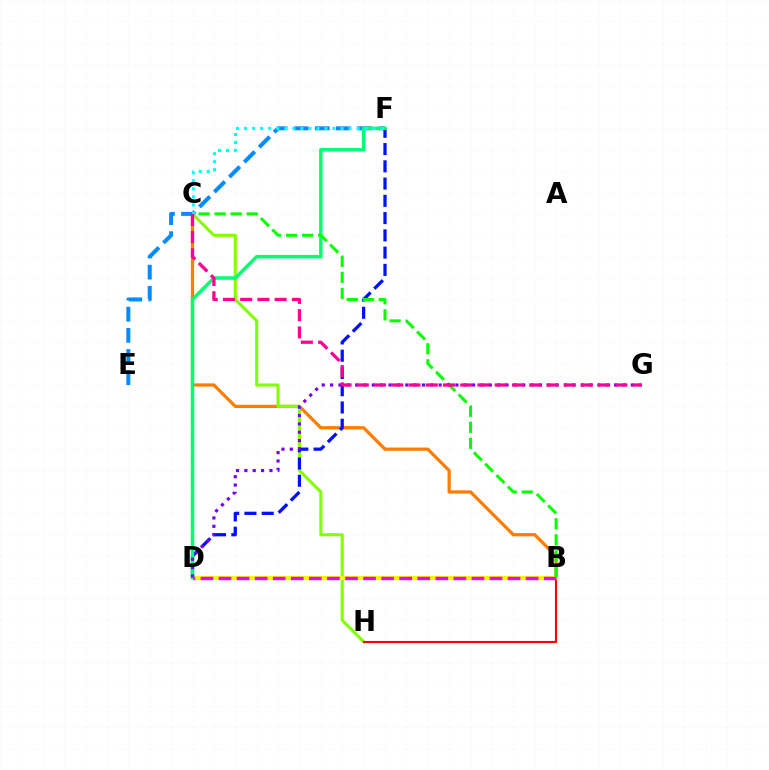{('B', 'C'): [{'color': '#ff7c00', 'line_style': 'solid', 'thickness': 2.33}, {'color': '#08ff00', 'line_style': 'dashed', 'thickness': 2.18}], ('C', 'H'): [{'color': '#84ff00', 'line_style': 'solid', 'thickness': 2.23}], ('B', 'H'): [{'color': '#ff0000', 'line_style': 'solid', 'thickness': 1.52}], ('E', 'F'): [{'color': '#008cff', 'line_style': 'dashed', 'thickness': 2.87}], ('D', 'F'): [{'color': '#0010ff', 'line_style': 'dashed', 'thickness': 2.34}, {'color': '#00ff74', 'line_style': 'solid', 'thickness': 2.5}], ('B', 'D'): [{'color': '#fcf500', 'line_style': 'solid', 'thickness': 3.0}, {'color': '#ee00ff', 'line_style': 'dashed', 'thickness': 2.45}], ('C', 'F'): [{'color': '#00fff6', 'line_style': 'dotted', 'thickness': 2.18}], ('D', 'G'): [{'color': '#7200ff', 'line_style': 'dotted', 'thickness': 2.27}], ('C', 'G'): [{'color': '#ff0094', 'line_style': 'dashed', 'thickness': 2.34}]}